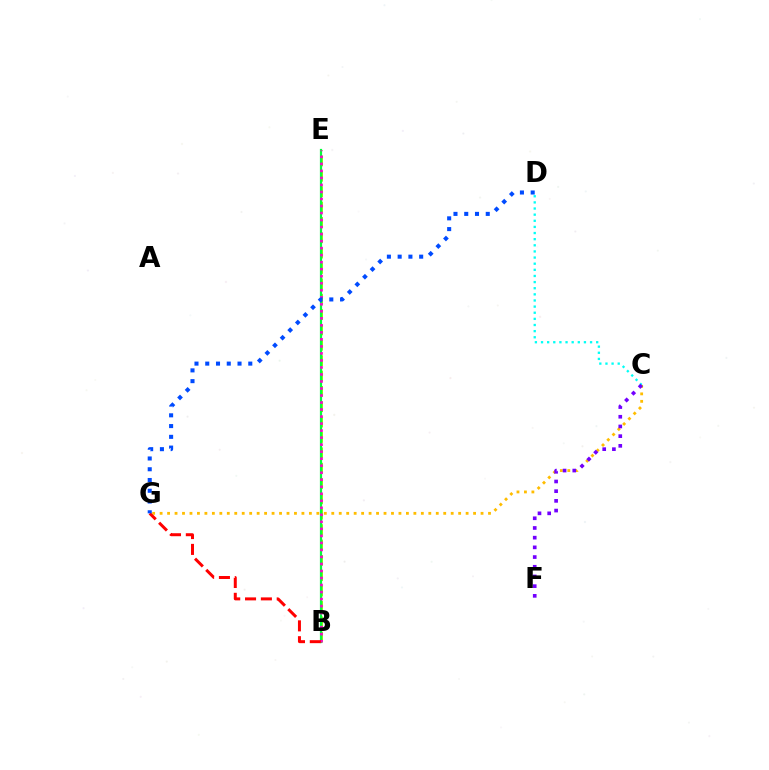{('B', 'E'): [{'color': '#84ff00', 'line_style': 'dashed', 'thickness': 2.09}, {'color': '#00ff39', 'line_style': 'solid', 'thickness': 1.59}, {'color': '#ff00cf', 'line_style': 'dotted', 'thickness': 1.91}], ('C', 'G'): [{'color': '#ffbd00', 'line_style': 'dotted', 'thickness': 2.03}], ('C', 'D'): [{'color': '#00fff6', 'line_style': 'dotted', 'thickness': 1.67}], ('C', 'F'): [{'color': '#7200ff', 'line_style': 'dotted', 'thickness': 2.63}], ('B', 'G'): [{'color': '#ff0000', 'line_style': 'dashed', 'thickness': 2.15}], ('D', 'G'): [{'color': '#004bff', 'line_style': 'dotted', 'thickness': 2.92}]}